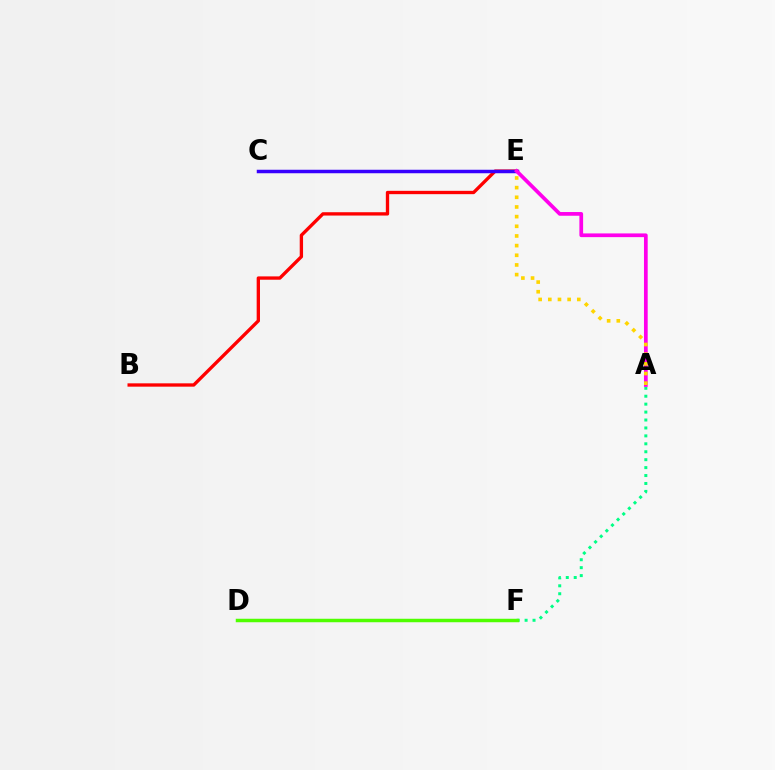{('A', 'F'): [{'color': '#00ff86', 'line_style': 'dotted', 'thickness': 2.16}], ('D', 'F'): [{'color': '#009eff', 'line_style': 'dotted', 'thickness': 1.91}, {'color': '#4fff00', 'line_style': 'solid', 'thickness': 2.5}], ('B', 'E'): [{'color': '#ff0000', 'line_style': 'solid', 'thickness': 2.4}], ('C', 'E'): [{'color': '#3700ff', 'line_style': 'solid', 'thickness': 2.51}], ('A', 'E'): [{'color': '#ff00ed', 'line_style': 'solid', 'thickness': 2.68}, {'color': '#ffd500', 'line_style': 'dotted', 'thickness': 2.63}]}